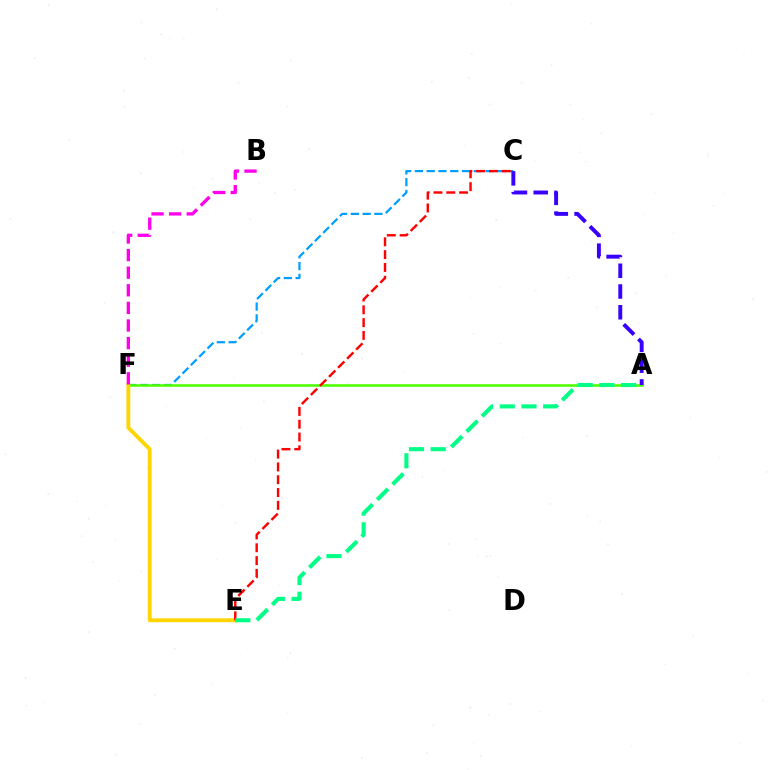{('C', 'F'): [{'color': '#009eff', 'line_style': 'dashed', 'thickness': 1.6}], ('A', 'F'): [{'color': '#4fff00', 'line_style': 'solid', 'thickness': 1.85}], ('E', 'F'): [{'color': '#ffd500', 'line_style': 'solid', 'thickness': 2.76}], ('B', 'F'): [{'color': '#ff00ed', 'line_style': 'dashed', 'thickness': 2.39}], ('A', 'C'): [{'color': '#3700ff', 'line_style': 'dashed', 'thickness': 2.82}], ('C', 'E'): [{'color': '#ff0000', 'line_style': 'dashed', 'thickness': 1.74}], ('A', 'E'): [{'color': '#00ff86', 'line_style': 'dashed', 'thickness': 2.95}]}